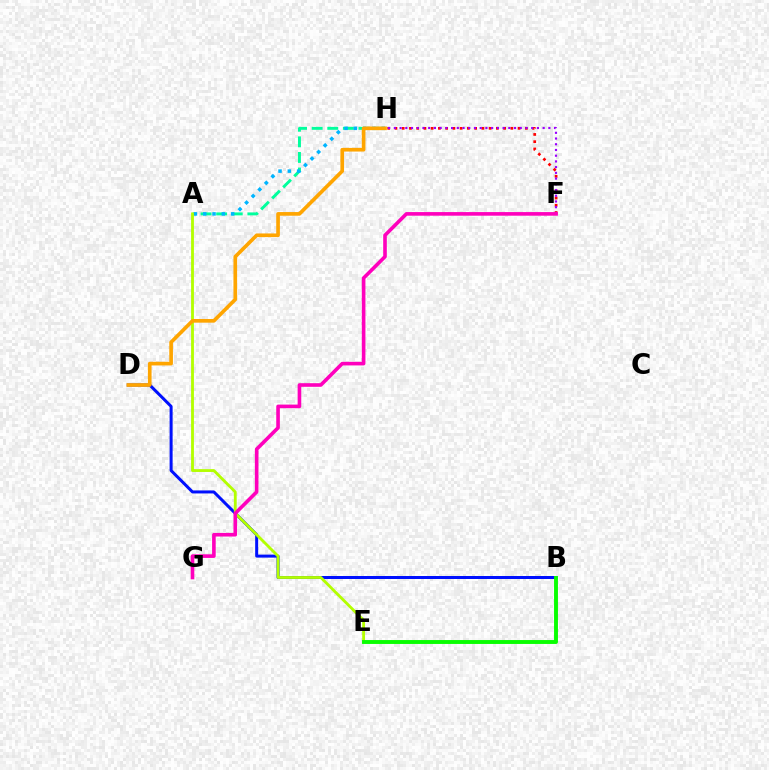{('A', 'H'): [{'color': '#00ff9d', 'line_style': 'dashed', 'thickness': 2.12}, {'color': '#00b5ff', 'line_style': 'dotted', 'thickness': 2.53}], ('B', 'D'): [{'color': '#0010ff', 'line_style': 'solid', 'thickness': 2.16}], ('F', 'H'): [{'color': '#ff0000', 'line_style': 'dotted', 'thickness': 1.97}, {'color': '#9b00ff', 'line_style': 'dotted', 'thickness': 1.55}], ('A', 'E'): [{'color': '#b3ff00', 'line_style': 'solid', 'thickness': 2.03}], ('D', 'H'): [{'color': '#ffa500', 'line_style': 'solid', 'thickness': 2.64}], ('F', 'G'): [{'color': '#ff00bd', 'line_style': 'solid', 'thickness': 2.6}], ('B', 'E'): [{'color': '#08ff00', 'line_style': 'solid', 'thickness': 2.8}]}